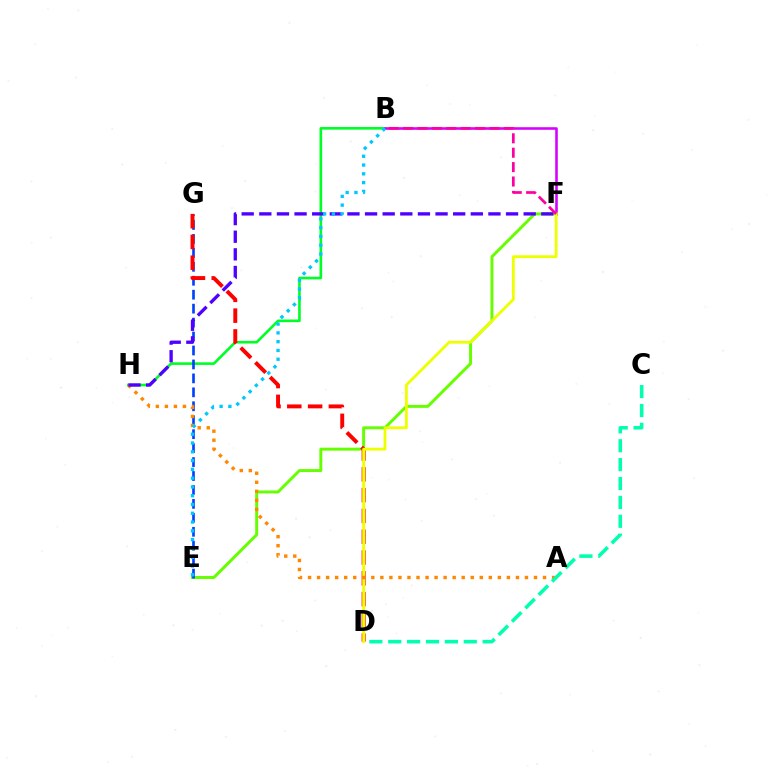{('B', 'H'): [{'color': '#00ff27', 'line_style': 'solid', 'thickness': 1.9}], ('B', 'F'): [{'color': '#d600ff', 'line_style': 'solid', 'thickness': 1.86}, {'color': '#ff00a0', 'line_style': 'dashed', 'thickness': 1.96}], ('E', 'F'): [{'color': '#66ff00', 'line_style': 'solid', 'thickness': 2.13}], ('E', 'G'): [{'color': '#003fff', 'line_style': 'dashed', 'thickness': 1.89}], ('D', 'G'): [{'color': '#ff0000', 'line_style': 'dashed', 'thickness': 2.82}], ('D', 'F'): [{'color': '#eeff00', 'line_style': 'solid', 'thickness': 2.03}], ('A', 'H'): [{'color': '#ff8800', 'line_style': 'dotted', 'thickness': 2.46}], ('F', 'H'): [{'color': '#4f00ff', 'line_style': 'dashed', 'thickness': 2.39}], ('B', 'E'): [{'color': '#00c7ff', 'line_style': 'dotted', 'thickness': 2.39}], ('C', 'D'): [{'color': '#00ffaf', 'line_style': 'dashed', 'thickness': 2.57}]}